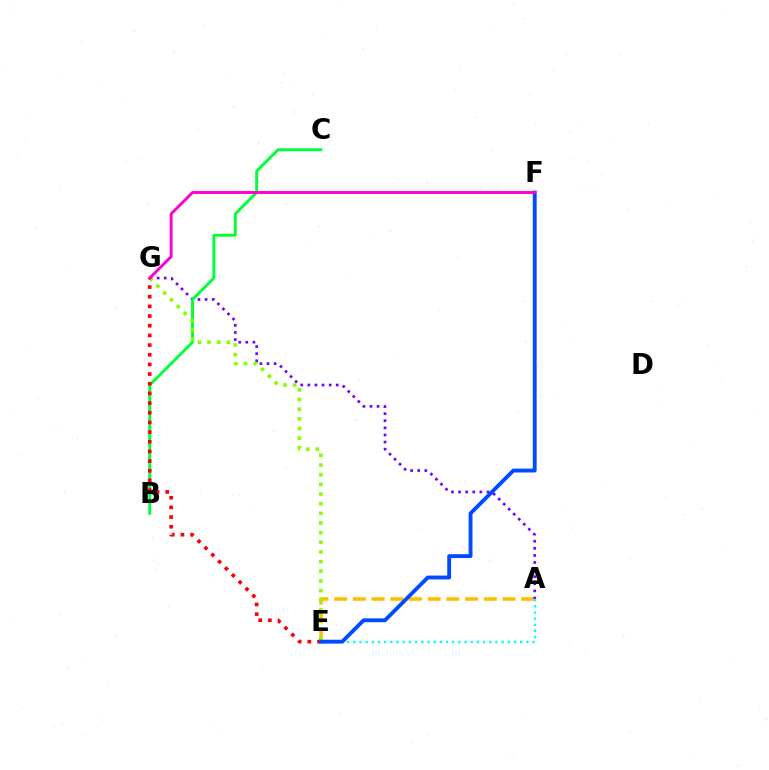{('A', 'E'): [{'color': '#ffbd00', 'line_style': 'dashed', 'thickness': 2.54}, {'color': '#00fff6', 'line_style': 'dotted', 'thickness': 1.68}], ('A', 'G'): [{'color': '#7200ff', 'line_style': 'dotted', 'thickness': 1.93}], ('B', 'C'): [{'color': '#00ff39', 'line_style': 'solid', 'thickness': 2.1}], ('E', 'G'): [{'color': '#84ff00', 'line_style': 'dotted', 'thickness': 2.62}, {'color': '#ff0000', 'line_style': 'dotted', 'thickness': 2.63}], ('E', 'F'): [{'color': '#004bff', 'line_style': 'solid', 'thickness': 2.78}], ('F', 'G'): [{'color': '#ff00cf', 'line_style': 'solid', 'thickness': 2.1}]}